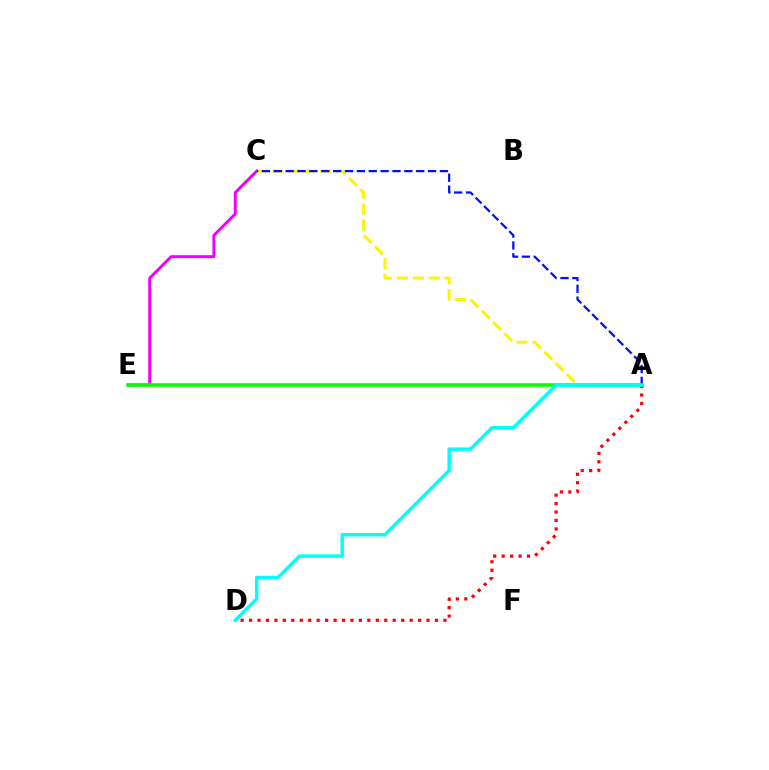{('C', 'E'): [{'color': '#ee00ff', 'line_style': 'solid', 'thickness': 2.12}], ('A', 'C'): [{'color': '#fcf500', 'line_style': 'dashed', 'thickness': 2.16}, {'color': '#0010ff', 'line_style': 'dashed', 'thickness': 1.61}], ('A', 'D'): [{'color': '#ff0000', 'line_style': 'dotted', 'thickness': 2.3}, {'color': '#00fff6', 'line_style': 'solid', 'thickness': 2.48}], ('A', 'E'): [{'color': '#08ff00', 'line_style': 'solid', 'thickness': 2.55}]}